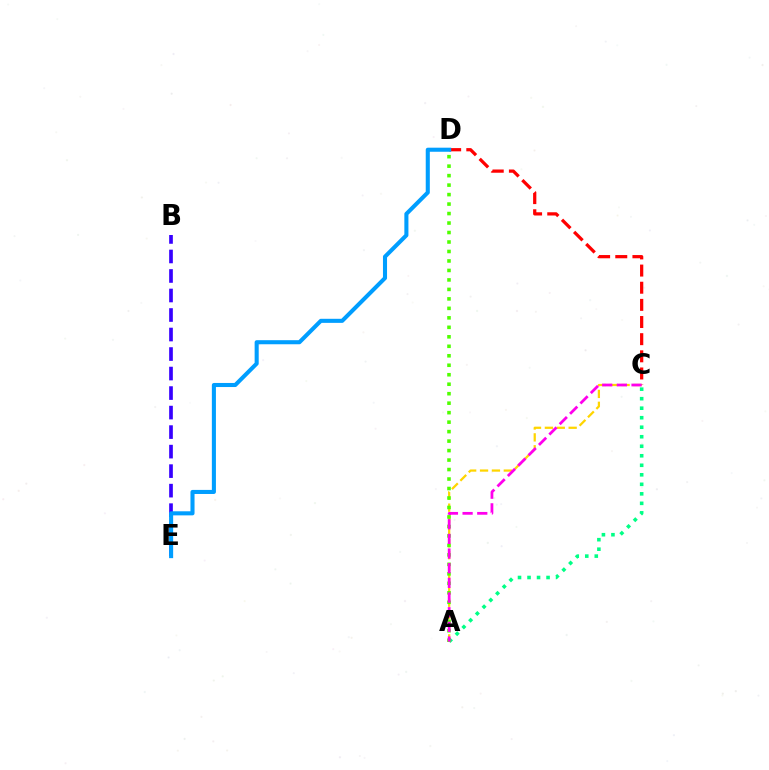{('A', 'C'): [{'color': '#ffd500', 'line_style': 'dashed', 'thickness': 1.61}, {'color': '#00ff86', 'line_style': 'dotted', 'thickness': 2.58}, {'color': '#ff00ed', 'line_style': 'dashed', 'thickness': 1.99}], ('C', 'D'): [{'color': '#ff0000', 'line_style': 'dashed', 'thickness': 2.33}], ('B', 'E'): [{'color': '#3700ff', 'line_style': 'dashed', 'thickness': 2.65}], ('D', 'E'): [{'color': '#009eff', 'line_style': 'solid', 'thickness': 2.93}], ('A', 'D'): [{'color': '#4fff00', 'line_style': 'dotted', 'thickness': 2.58}]}